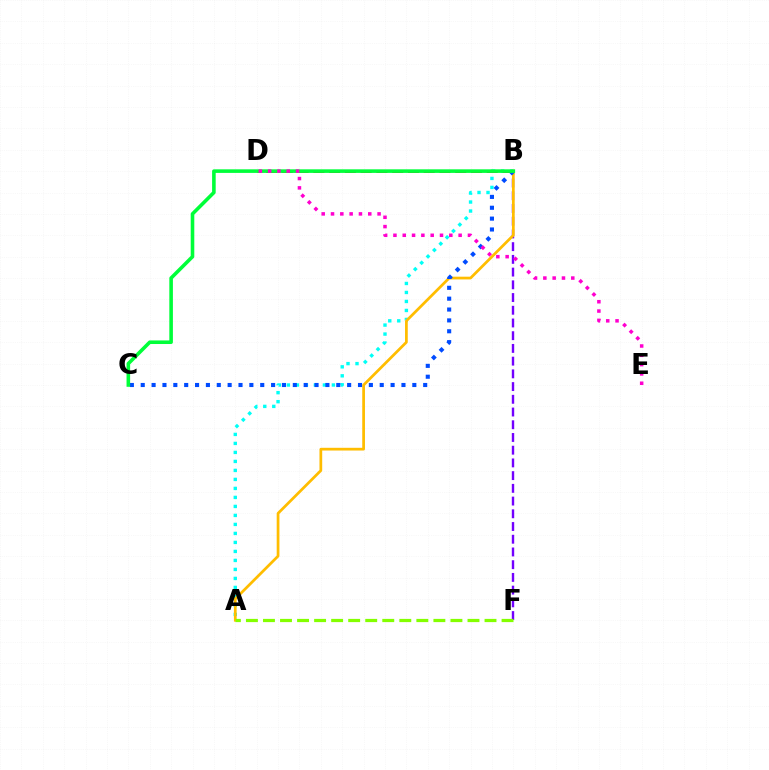{('B', 'F'): [{'color': '#7200ff', 'line_style': 'dashed', 'thickness': 1.73}], ('A', 'B'): [{'color': '#00fff6', 'line_style': 'dotted', 'thickness': 2.45}, {'color': '#ffbd00', 'line_style': 'solid', 'thickness': 1.97}], ('B', 'D'): [{'color': '#ff0000', 'line_style': 'dashed', 'thickness': 2.14}], ('B', 'C'): [{'color': '#004bff', 'line_style': 'dotted', 'thickness': 2.95}, {'color': '#00ff39', 'line_style': 'solid', 'thickness': 2.58}], ('A', 'F'): [{'color': '#84ff00', 'line_style': 'dashed', 'thickness': 2.32}], ('D', 'E'): [{'color': '#ff00cf', 'line_style': 'dotted', 'thickness': 2.53}]}